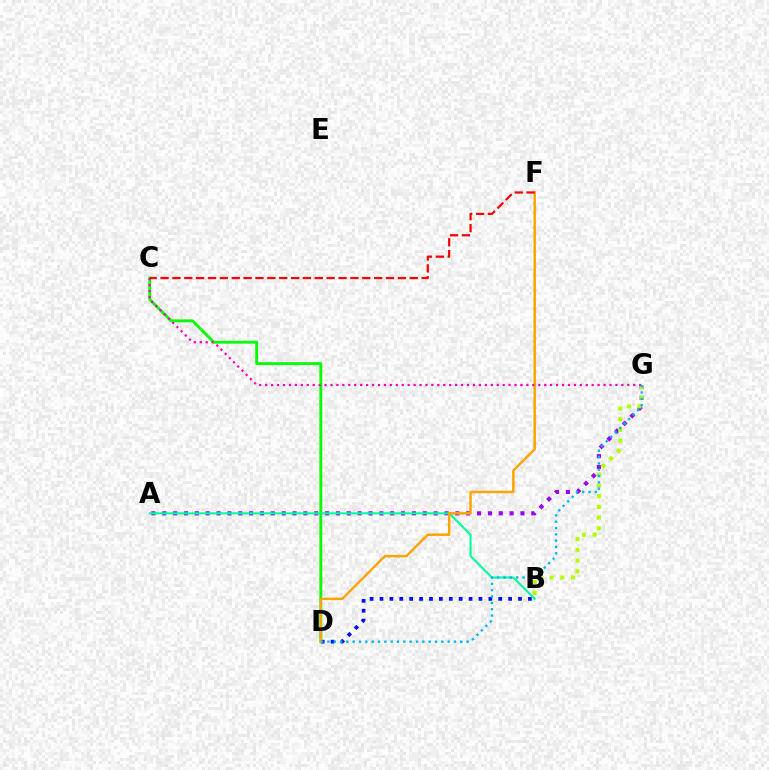{('A', 'G'): [{'color': '#9b00ff', 'line_style': 'dotted', 'thickness': 2.95}], ('C', 'D'): [{'color': '#08ff00', 'line_style': 'solid', 'thickness': 2.09}], ('B', 'D'): [{'color': '#0010ff', 'line_style': 'dotted', 'thickness': 2.69}], ('A', 'B'): [{'color': '#00ff9d', 'line_style': 'solid', 'thickness': 1.51}], ('D', 'F'): [{'color': '#ffa500', 'line_style': 'solid', 'thickness': 1.78}], ('B', 'G'): [{'color': '#b3ff00', 'line_style': 'dotted', 'thickness': 2.91}], ('C', 'G'): [{'color': '#ff00bd', 'line_style': 'dotted', 'thickness': 1.61}], ('C', 'F'): [{'color': '#ff0000', 'line_style': 'dashed', 'thickness': 1.61}], ('D', 'G'): [{'color': '#00b5ff', 'line_style': 'dotted', 'thickness': 1.72}]}